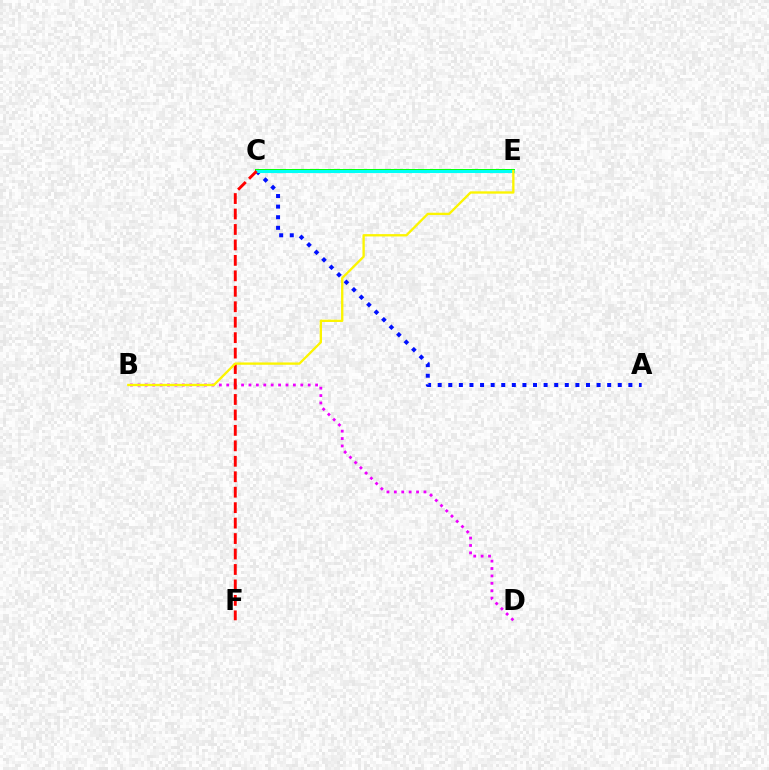{('C', 'E'): [{'color': '#08ff00', 'line_style': 'solid', 'thickness': 2.88}, {'color': '#00fff6', 'line_style': 'solid', 'thickness': 2.24}], ('A', 'C'): [{'color': '#0010ff', 'line_style': 'dotted', 'thickness': 2.88}], ('B', 'D'): [{'color': '#ee00ff', 'line_style': 'dotted', 'thickness': 2.01}], ('C', 'F'): [{'color': '#ff0000', 'line_style': 'dashed', 'thickness': 2.1}], ('B', 'E'): [{'color': '#fcf500', 'line_style': 'solid', 'thickness': 1.68}]}